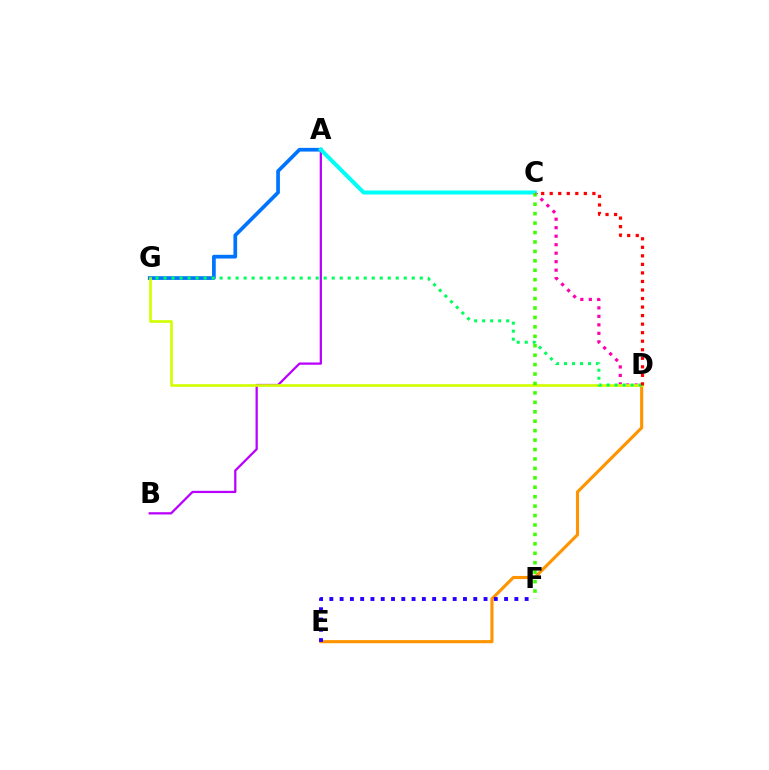{('A', 'G'): [{'color': '#0074ff', 'line_style': 'solid', 'thickness': 2.67}], ('D', 'E'): [{'color': '#ff9400', 'line_style': 'solid', 'thickness': 2.25}], ('C', 'D'): [{'color': '#ff00ac', 'line_style': 'dotted', 'thickness': 2.31}, {'color': '#ff0000', 'line_style': 'dotted', 'thickness': 2.32}], ('E', 'F'): [{'color': '#2500ff', 'line_style': 'dotted', 'thickness': 2.79}], ('A', 'B'): [{'color': '#b900ff', 'line_style': 'solid', 'thickness': 1.62}], ('D', 'G'): [{'color': '#d1ff00', 'line_style': 'solid', 'thickness': 1.91}, {'color': '#00ff5c', 'line_style': 'dotted', 'thickness': 2.18}], ('A', 'C'): [{'color': '#00fff6', 'line_style': 'solid', 'thickness': 2.9}], ('C', 'F'): [{'color': '#3dff00', 'line_style': 'dotted', 'thickness': 2.56}]}